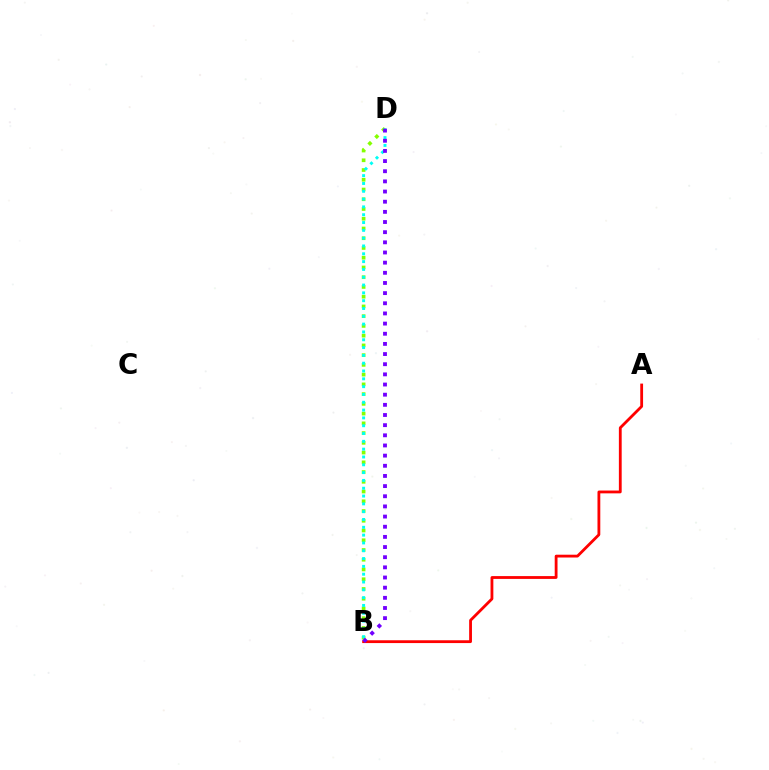{('A', 'B'): [{'color': '#ff0000', 'line_style': 'solid', 'thickness': 2.02}], ('B', 'D'): [{'color': '#84ff00', 'line_style': 'dotted', 'thickness': 2.65}, {'color': '#00fff6', 'line_style': 'dotted', 'thickness': 2.12}, {'color': '#7200ff', 'line_style': 'dotted', 'thickness': 2.76}]}